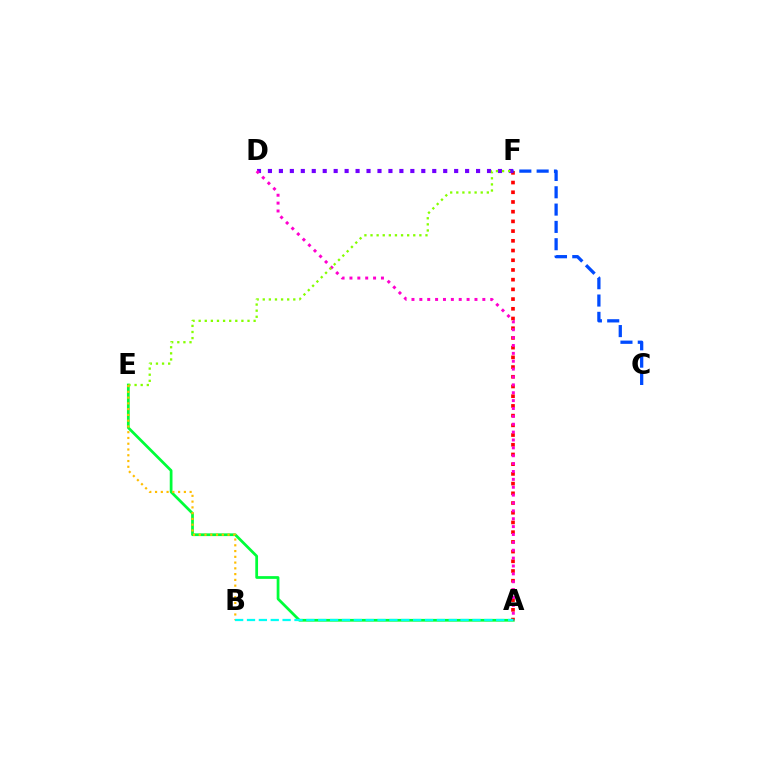{('A', 'F'): [{'color': '#ff0000', 'line_style': 'dotted', 'thickness': 2.64}], ('D', 'F'): [{'color': '#7200ff', 'line_style': 'dotted', 'thickness': 2.98}], ('A', 'E'): [{'color': '#00ff39', 'line_style': 'solid', 'thickness': 1.98}], ('A', 'D'): [{'color': '#ff00cf', 'line_style': 'dotted', 'thickness': 2.14}], ('E', 'F'): [{'color': '#84ff00', 'line_style': 'dotted', 'thickness': 1.66}], ('B', 'E'): [{'color': '#ffbd00', 'line_style': 'dotted', 'thickness': 1.57}], ('A', 'B'): [{'color': '#00fff6', 'line_style': 'dashed', 'thickness': 1.61}], ('C', 'F'): [{'color': '#004bff', 'line_style': 'dashed', 'thickness': 2.35}]}